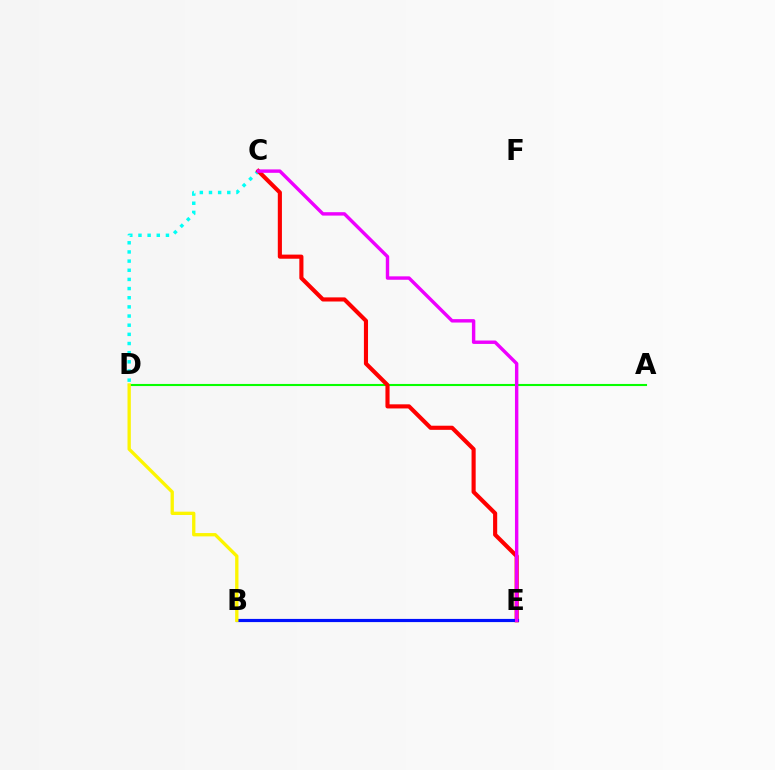{('A', 'D'): [{'color': '#08ff00', 'line_style': 'solid', 'thickness': 1.51}], ('C', 'D'): [{'color': '#00fff6', 'line_style': 'dotted', 'thickness': 2.49}], ('C', 'E'): [{'color': '#ff0000', 'line_style': 'solid', 'thickness': 2.97}, {'color': '#ee00ff', 'line_style': 'solid', 'thickness': 2.45}], ('B', 'E'): [{'color': '#0010ff', 'line_style': 'solid', 'thickness': 2.28}], ('B', 'D'): [{'color': '#fcf500', 'line_style': 'solid', 'thickness': 2.39}]}